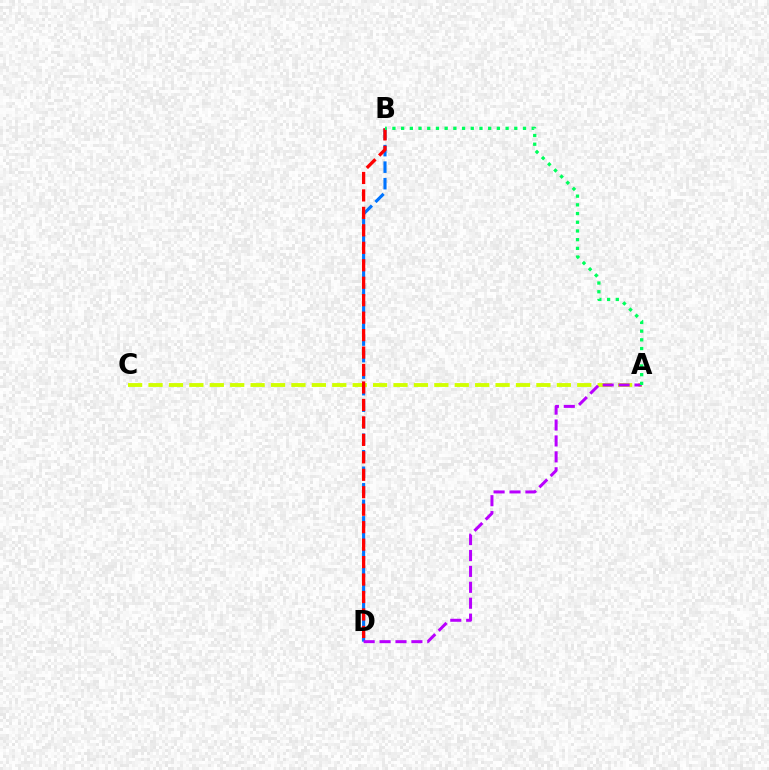{('B', 'D'): [{'color': '#0074ff', 'line_style': 'dashed', 'thickness': 2.24}, {'color': '#ff0000', 'line_style': 'dashed', 'thickness': 2.37}], ('A', 'C'): [{'color': '#d1ff00', 'line_style': 'dashed', 'thickness': 2.77}], ('A', 'D'): [{'color': '#b900ff', 'line_style': 'dashed', 'thickness': 2.16}], ('A', 'B'): [{'color': '#00ff5c', 'line_style': 'dotted', 'thickness': 2.37}]}